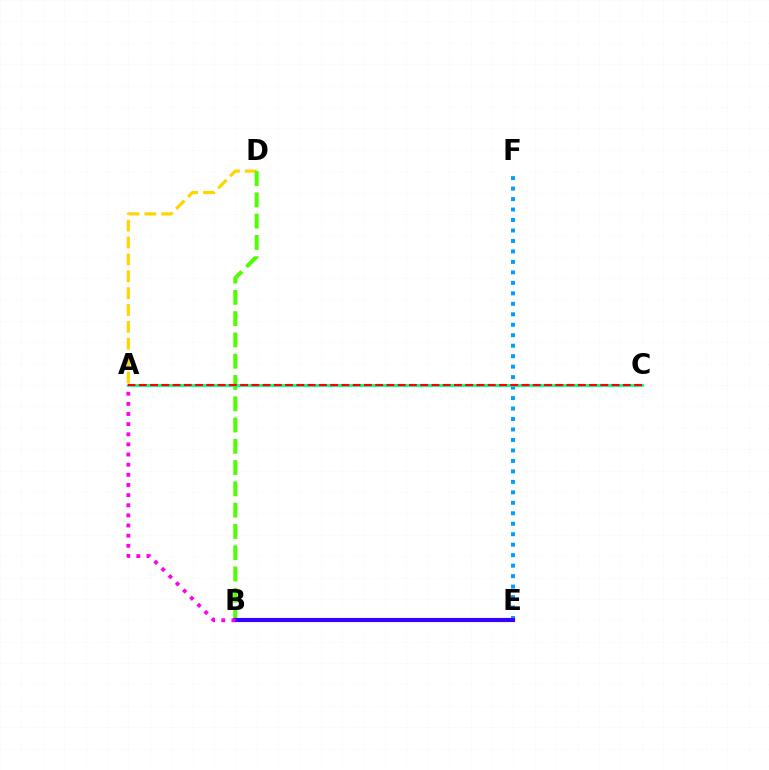{('A', 'D'): [{'color': '#ffd500', 'line_style': 'dashed', 'thickness': 2.29}], ('E', 'F'): [{'color': '#009eff', 'line_style': 'dotted', 'thickness': 2.85}], ('B', 'D'): [{'color': '#4fff00', 'line_style': 'dashed', 'thickness': 2.89}], ('B', 'E'): [{'color': '#3700ff', 'line_style': 'solid', 'thickness': 2.98}], ('A', 'C'): [{'color': '#00ff86', 'line_style': 'solid', 'thickness': 2.02}, {'color': '#ff0000', 'line_style': 'dashed', 'thickness': 1.53}], ('A', 'B'): [{'color': '#ff00ed', 'line_style': 'dotted', 'thickness': 2.75}]}